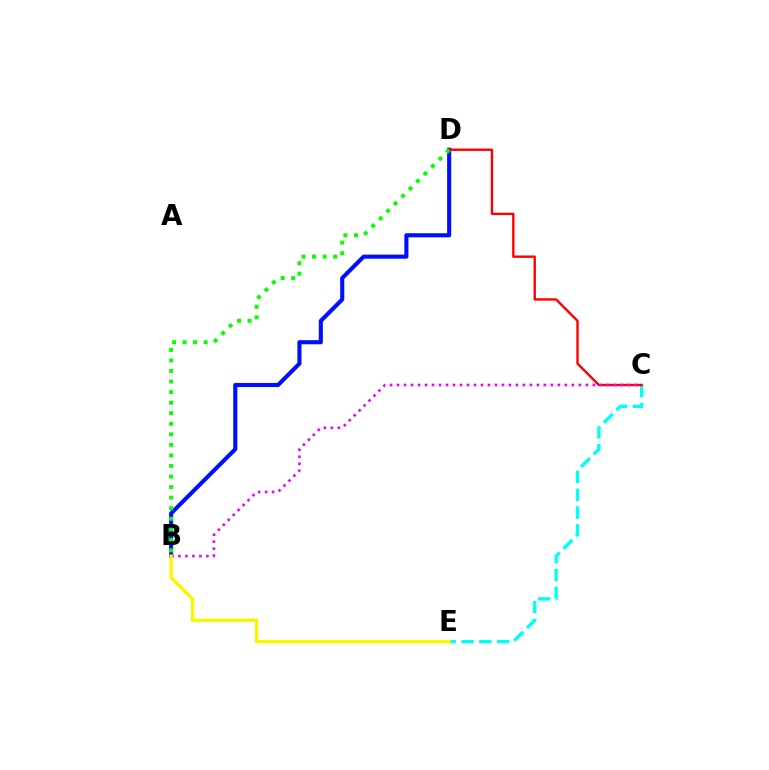{('B', 'D'): [{'color': '#0010ff', 'line_style': 'solid', 'thickness': 2.95}, {'color': '#08ff00', 'line_style': 'dotted', 'thickness': 2.87}], ('C', 'E'): [{'color': '#00fff6', 'line_style': 'dashed', 'thickness': 2.42}], ('C', 'D'): [{'color': '#ff0000', 'line_style': 'solid', 'thickness': 1.73}], ('B', 'C'): [{'color': '#ee00ff', 'line_style': 'dotted', 'thickness': 1.9}], ('B', 'E'): [{'color': '#fcf500', 'line_style': 'solid', 'thickness': 2.42}]}